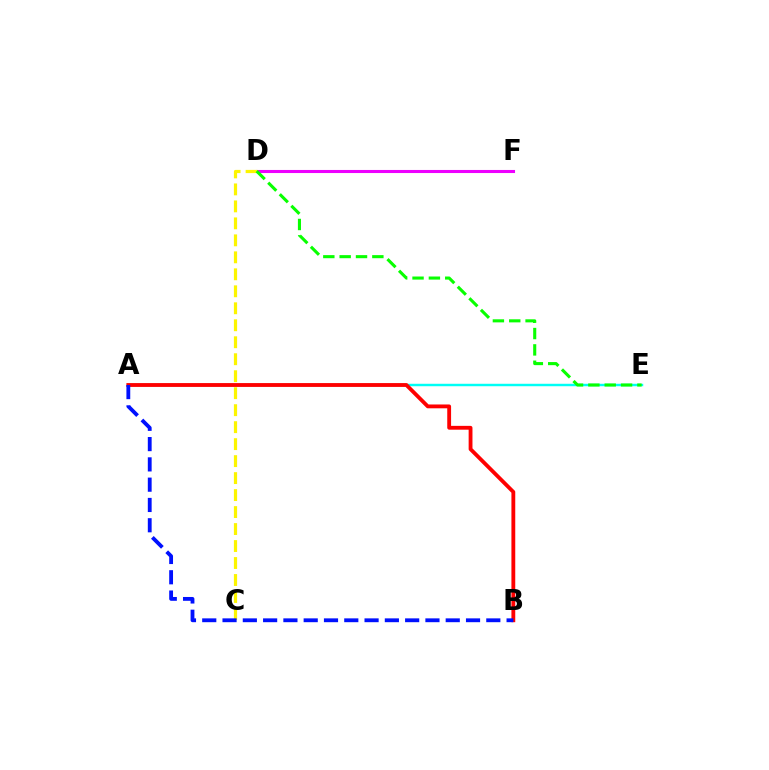{('D', 'F'): [{'color': '#ee00ff', 'line_style': 'solid', 'thickness': 2.22}], ('A', 'E'): [{'color': '#00fff6', 'line_style': 'solid', 'thickness': 1.76}], ('C', 'D'): [{'color': '#fcf500', 'line_style': 'dashed', 'thickness': 2.31}], ('D', 'E'): [{'color': '#08ff00', 'line_style': 'dashed', 'thickness': 2.22}], ('A', 'B'): [{'color': '#ff0000', 'line_style': 'solid', 'thickness': 2.76}, {'color': '#0010ff', 'line_style': 'dashed', 'thickness': 2.76}]}